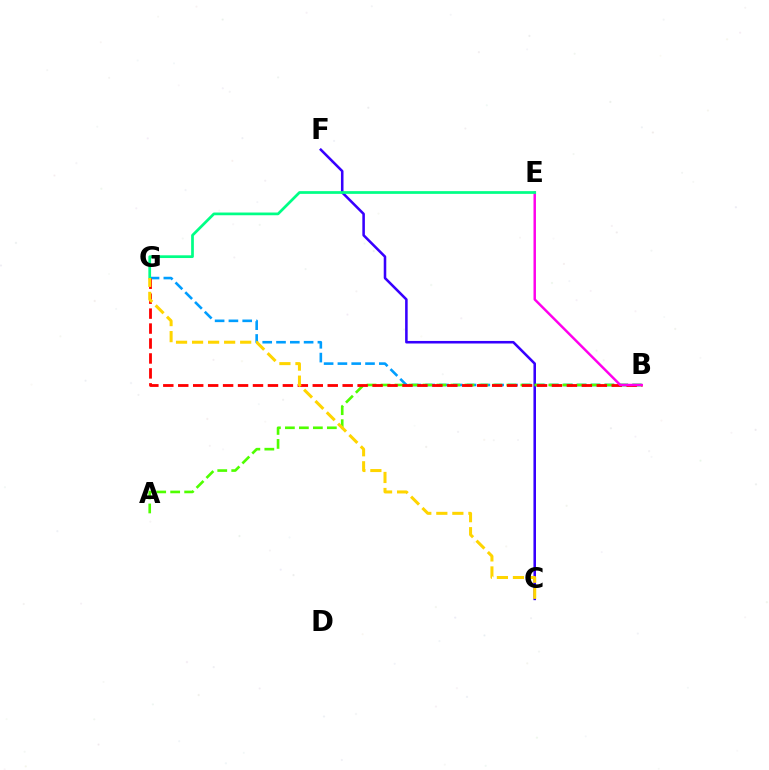{('C', 'F'): [{'color': '#3700ff', 'line_style': 'solid', 'thickness': 1.84}], ('B', 'G'): [{'color': '#009eff', 'line_style': 'dashed', 'thickness': 1.87}, {'color': '#ff0000', 'line_style': 'dashed', 'thickness': 2.03}], ('A', 'B'): [{'color': '#4fff00', 'line_style': 'dashed', 'thickness': 1.9}], ('B', 'E'): [{'color': '#ff00ed', 'line_style': 'solid', 'thickness': 1.77}], ('E', 'G'): [{'color': '#00ff86', 'line_style': 'solid', 'thickness': 1.96}], ('C', 'G'): [{'color': '#ffd500', 'line_style': 'dashed', 'thickness': 2.18}]}